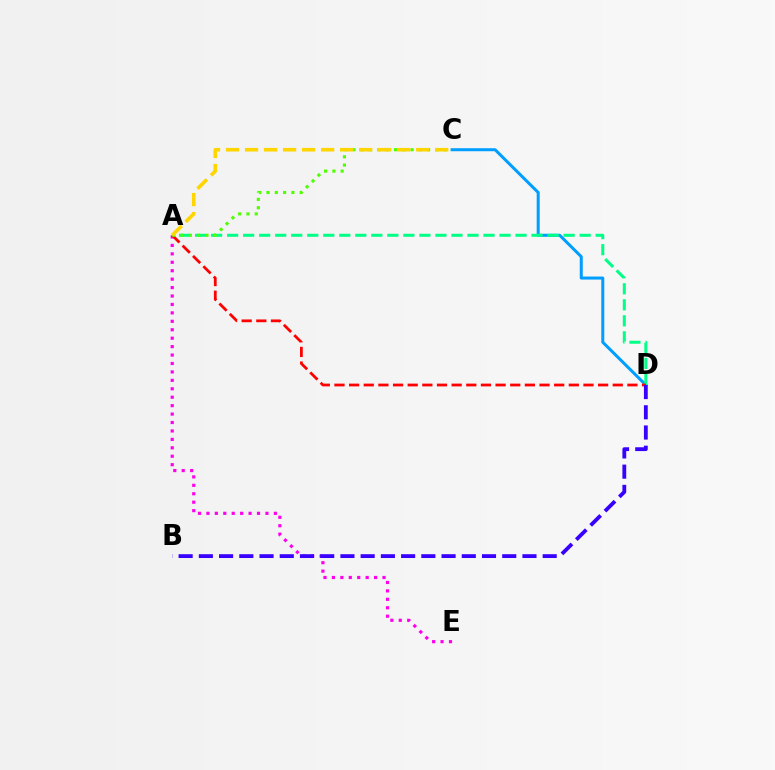{('C', 'D'): [{'color': '#009eff', 'line_style': 'solid', 'thickness': 2.17}], ('A', 'D'): [{'color': '#00ff86', 'line_style': 'dashed', 'thickness': 2.18}, {'color': '#ff0000', 'line_style': 'dashed', 'thickness': 1.99}], ('A', 'E'): [{'color': '#ff00ed', 'line_style': 'dotted', 'thickness': 2.29}], ('A', 'C'): [{'color': '#4fff00', 'line_style': 'dotted', 'thickness': 2.25}, {'color': '#ffd500', 'line_style': 'dashed', 'thickness': 2.58}], ('B', 'D'): [{'color': '#3700ff', 'line_style': 'dashed', 'thickness': 2.75}]}